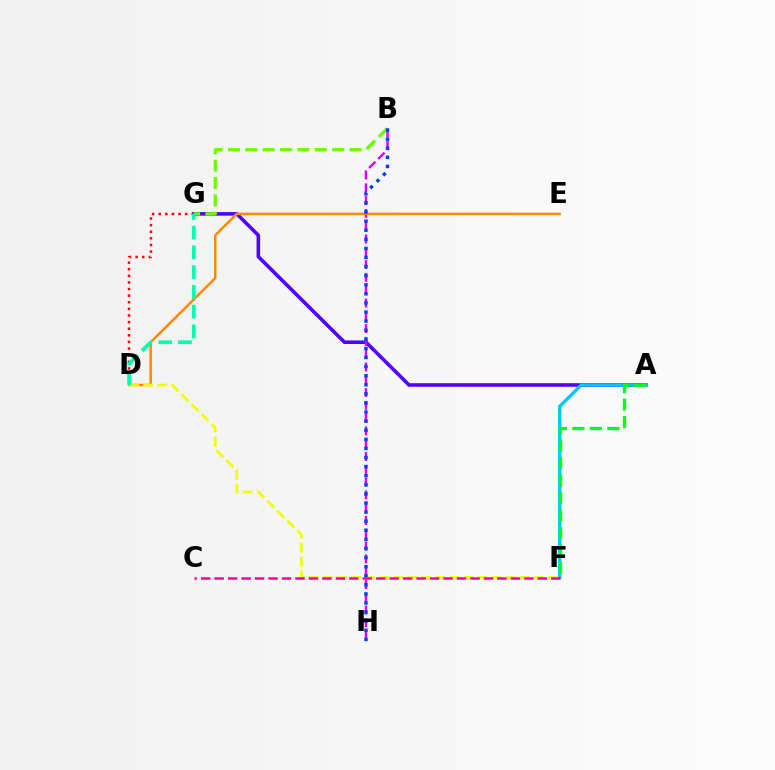{('A', 'G'): [{'color': '#4f00ff', 'line_style': 'solid', 'thickness': 2.57}], ('B', 'H'): [{'color': '#d600ff', 'line_style': 'dashed', 'thickness': 1.74}, {'color': '#003fff', 'line_style': 'dotted', 'thickness': 2.47}], ('D', 'G'): [{'color': '#ff0000', 'line_style': 'dotted', 'thickness': 1.8}, {'color': '#00ffaf', 'line_style': 'dashed', 'thickness': 2.68}], ('A', 'F'): [{'color': '#00c7ff', 'line_style': 'solid', 'thickness': 2.4}, {'color': '#00ff27', 'line_style': 'dashed', 'thickness': 2.38}], ('B', 'G'): [{'color': '#66ff00', 'line_style': 'dashed', 'thickness': 2.36}], ('D', 'E'): [{'color': '#ff8800', 'line_style': 'solid', 'thickness': 1.79}], ('D', 'F'): [{'color': '#eeff00', 'line_style': 'dashed', 'thickness': 1.91}], ('C', 'F'): [{'color': '#ff00a0', 'line_style': 'dashed', 'thickness': 1.83}]}